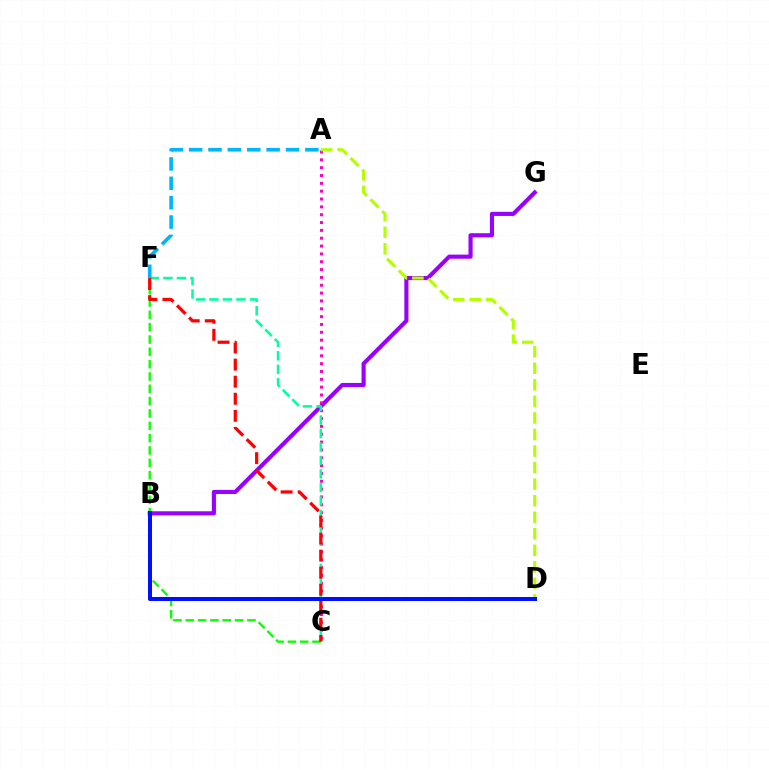{('B', 'G'): [{'color': '#9b00ff', 'line_style': 'solid', 'thickness': 2.96}], ('C', 'F'): [{'color': '#08ff00', 'line_style': 'dashed', 'thickness': 1.68}, {'color': '#00ff9d', 'line_style': 'dashed', 'thickness': 1.83}, {'color': '#ff0000', 'line_style': 'dashed', 'thickness': 2.32}], ('B', 'D'): [{'color': '#ffa500', 'line_style': 'dotted', 'thickness': 2.84}, {'color': '#0010ff', 'line_style': 'solid', 'thickness': 2.89}], ('A', 'C'): [{'color': '#ff00bd', 'line_style': 'dotted', 'thickness': 2.13}], ('A', 'D'): [{'color': '#b3ff00', 'line_style': 'dashed', 'thickness': 2.25}], ('A', 'F'): [{'color': '#00b5ff', 'line_style': 'dashed', 'thickness': 2.63}]}